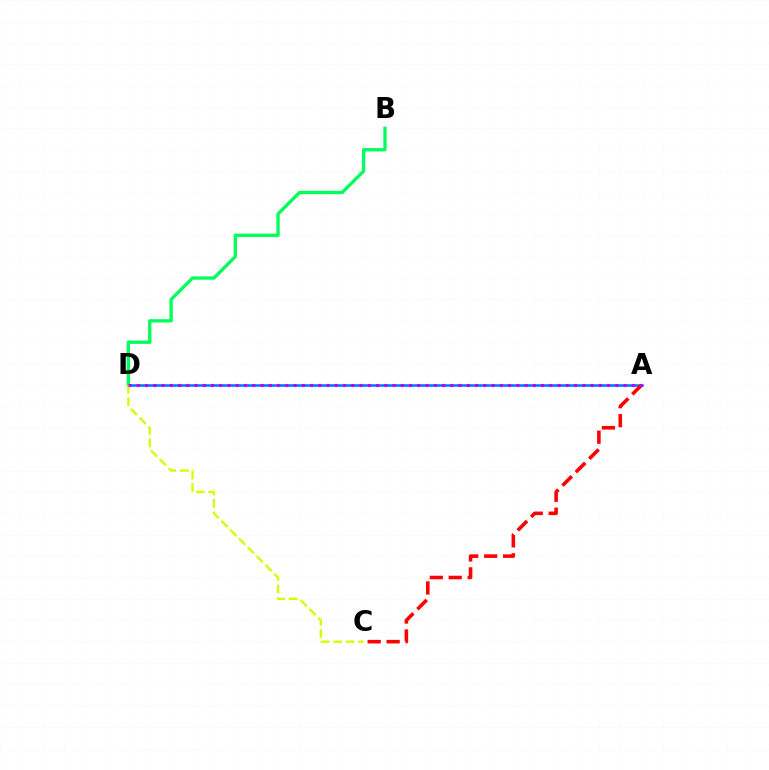{('A', 'D'): [{'color': '#0074ff', 'line_style': 'solid', 'thickness': 1.82}, {'color': '#b900ff', 'line_style': 'dotted', 'thickness': 2.24}], ('B', 'D'): [{'color': '#00ff5c', 'line_style': 'solid', 'thickness': 2.39}], ('C', 'D'): [{'color': '#d1ff00', 'line_style': 'dashed', 'thickness': 1.69}], ('A', 'C'): [{'color': '#ff0000', 'line_style': 'dashed', 'thickness': 2.57}]}